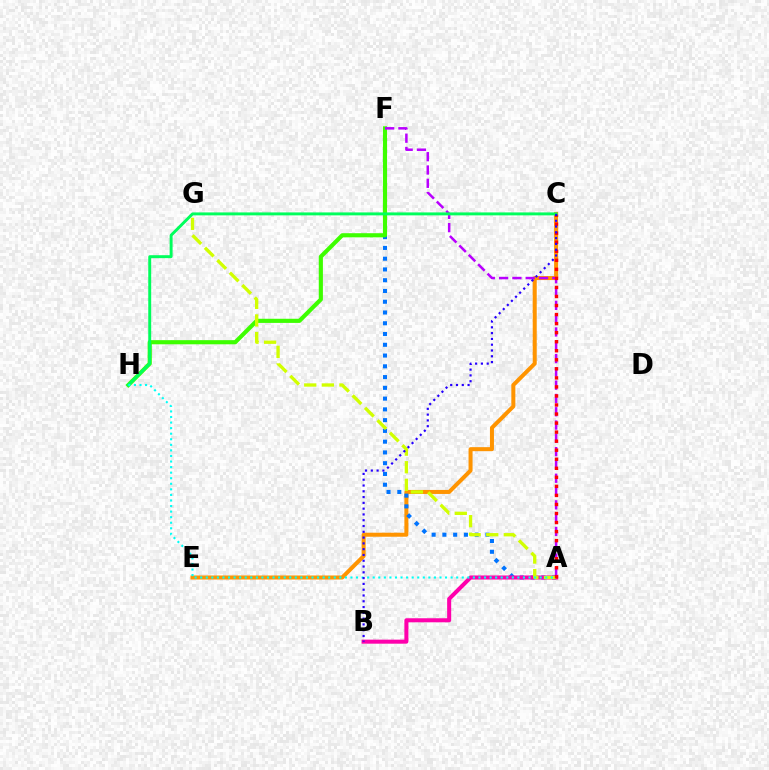{('C', 'E'): [{'color': '#ff9400', 'line_style': 'solid', 'thickness': 2.89}], ('A', 'F'): [{'color': '#0074ff', 'line_style': 'dotted', 'thickness': 2.92}, {'color': '#b900ff', 'line_style': 'dashed', 'thickness': 1.81}], ('F', 'H'): [{'color': '#3dff00', 'line_style': 'solid', 'thickness': 2.98}], ('A', 'B'): [{'color': '#ff00ac', 'line_style': 'solid', 'thickness': 2.91}], ('A', 'G'): [{'color': '#d1ff00', 'line_style': 'dashed', 'thickness': 2.39}], ('A', 'C'): [{'color': '#ff0000', 'line_style': 'dotted', 'thickness': 2.46}], ('C', 'H'): [{'color': '#00ff5c', 'line_style': 'solid', 'thickness': 2.12}], ('A', 'H'): [{'color': '#00fff6', 'line_style': 'dotted', 'thickness': 1.51}], ('B', 'C'): [{'color': '#2500ff', 'line_style': 'dotted', 'thickness': 1.57}]}